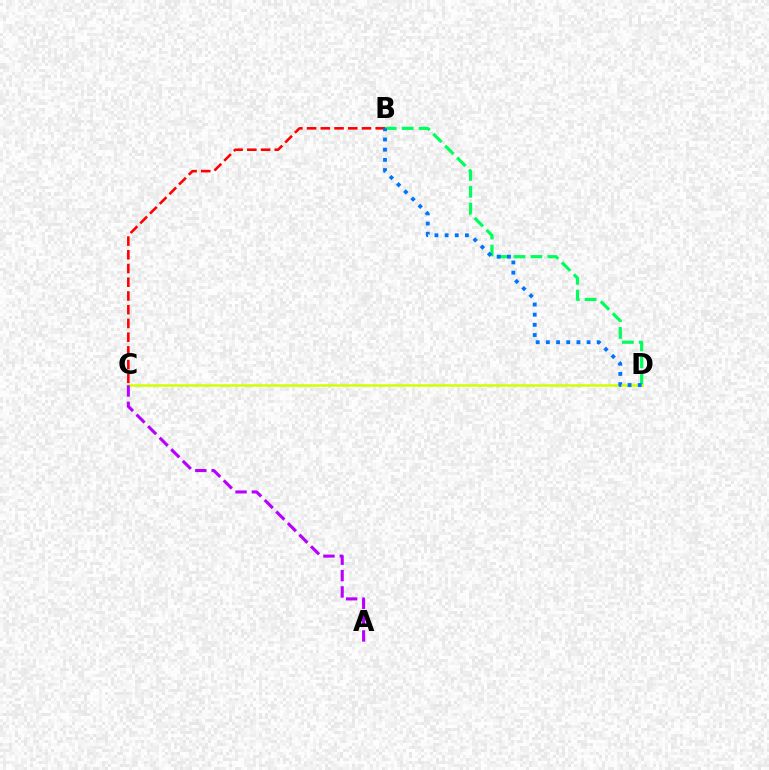{('B', 'D'): [{'color': '#00ff5c', 'line_style': 'dashed', 'thickness': 2.29}, {'color': '#0074ff', 'line_style': 'dotted', 'thickness': 2.76}], ('B', 'C'): [{'color': '#ff0000', 'line_style': 'dashed', 'thickness': 1.86}], ('C', 'D'): [{'color': '#d1ff00', 'line_style': 'solid', 'thickness': 1.8}], ('A', 'C'): [{'color': '#b900ff', 'line_style': 'dashed', 'thickness': 2.22}]}